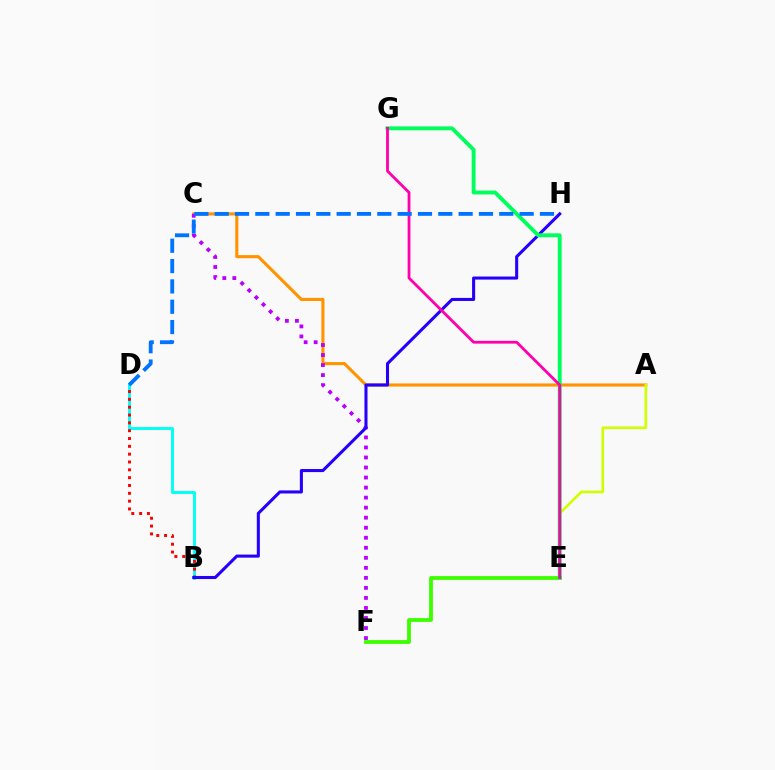{('A', 'C'): [{'color': '#ff9400', 'line_style': 'solid', 'thickness': 2.24}], ('C', 'F'): [{'color': '#b900ff', 'line_style': 'dotted', 'thickness': 2.73}], ('B', 'D'): [{'color': '#00fff6', 'line_style': 'solid', 'thickness': 2.09}, {'color': '#ff0000', 'line_style': 'dotted', 'thickness': 2.13}], ('E', 'F'): [{'color': '#3dff00', 'line_style': 'solid', 'thickness': 2.75}], ('A', 'E'): [{'color': '#d1ff00', 'line_style': 'solid', 'thickness': 1.92}], ('B', 'H'): [{'color': '#2500ff', 'line_style': 'solid', 'thickness': 2.21}], ('E', 'G'): [{'color': '#00ff5c', 'line_style': 'solid', 'thickness': 2.8}, {'color': '#ff00ac', 'line_style': 'solid', 'thickness': 2.01}], ('D', 'H'): [{'color': '#0074ff', 'line_style': 'dashed', 'thickness': 2.76}]}